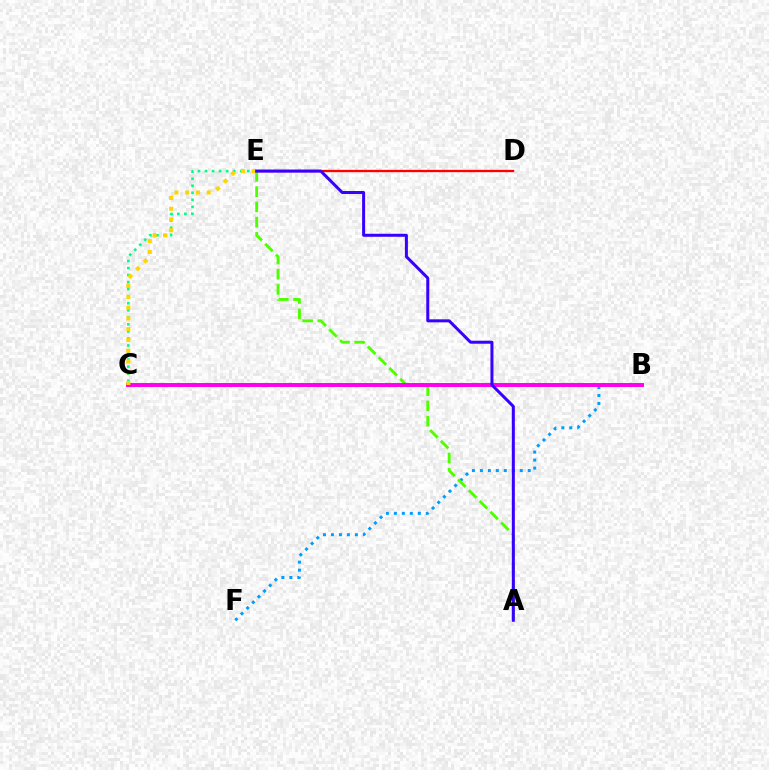{('B', 'F'): [{'color': '#009eff', 'line_style': 'dotted', 'thickness': 2.17}], ('D', 'E'): [{'color': '#ff0000', 'line_style': 'solid', 'thickness': 1.68}], ('C', 'E'): [{'color': '#00ff86', 'line_style': 'dotted', 'thickness': 1.91}, {'color': '#ffd500', 'line_style': 'dotted', 'thickness': 2.92}], ('A', 'E'): [{'color': '#4fff00', 'line_style': 'dashed', 'thickness': 2.07}, {'color': '#3700ff', 'line_style': 'solid', 'thickness': 2.17}], ('B', 'C'): [{'color': '#ff00ed', 'line_style': 'solid', 'thickness': 2.85}]}